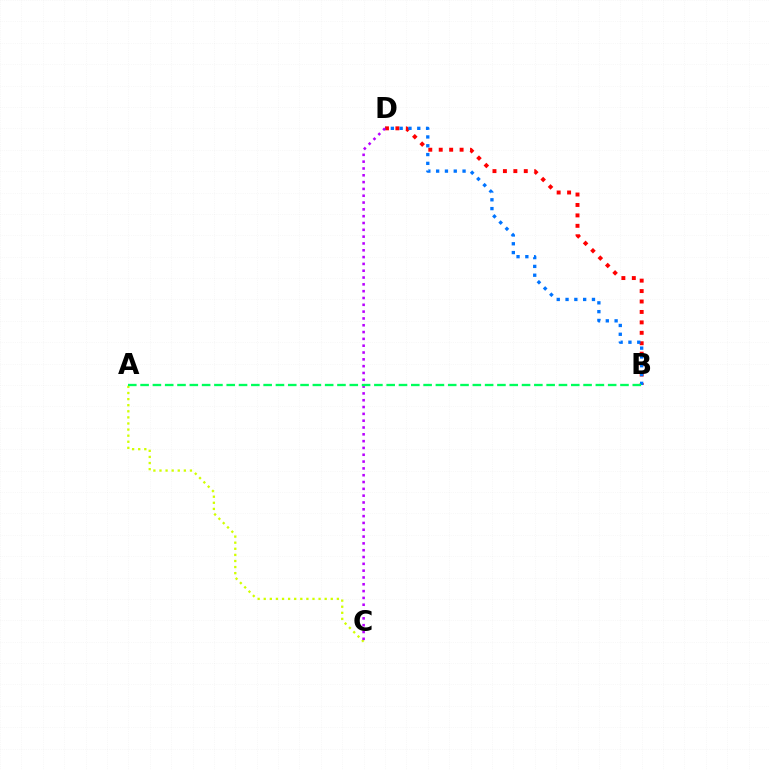{('A', 'C'): [{'color': '#d1ff00', 'line_style': 'dotted', 'thickness': 1.66}], ('B', 'D'): [{'color': '#ff0000', 'line_style': 'dotted', 'thickness': 2.84}, {'color': '#0074ff', 'line_style': 'dotted', 'thickness': 2.39}], ('C', 'D'): [{'color': '#b900ff', 'line_style': 'dotted', 'thickness': 1.85}], ('A', 'B'): [{'color': '#00ff5c', 'line_style': 'dashed', 'thickness': 1.67}]}